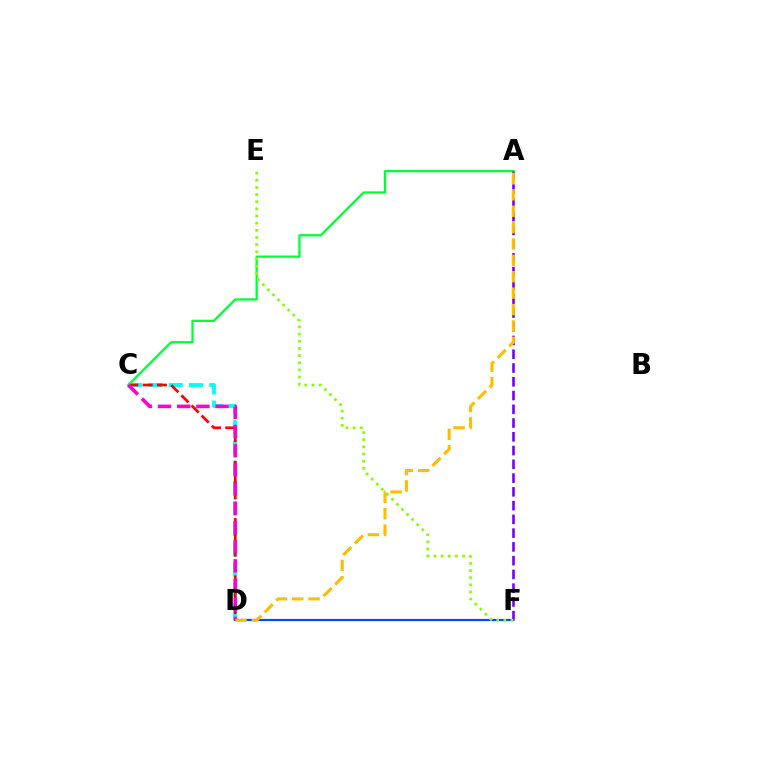{('C', 'D'): [{'color': '#00fff6', 'line_style': 'dashed', 'thickness': 2.76}, {'color': '#ff0000', 'line_style': 'dashed', 'thickness': 1.95}, {'color': '#ff00cf', 'line_style': 'dashed', 'thickness': 2.61}], ('D', 'F'): [{'color': '#004bff', 'line_style': 'solid', 'thickness': 1.57}], ('A', 'C'): [{'color': '#00ff39', 'line_style': 'solid', 'thickness': 1.63}], ('A', 'F'): [{'color': '#7200ff', 'line_style': 'dashed', 'thickness': 1.87}], ('A', 'D'): [{'color': '#ffbd00', 'line_style': 'dashed', 'thickness': 2.23}], ('E', 'F'): [{'color': '#84ff00', 'line_style': 'dotted', 'thickness': 1.94}]}